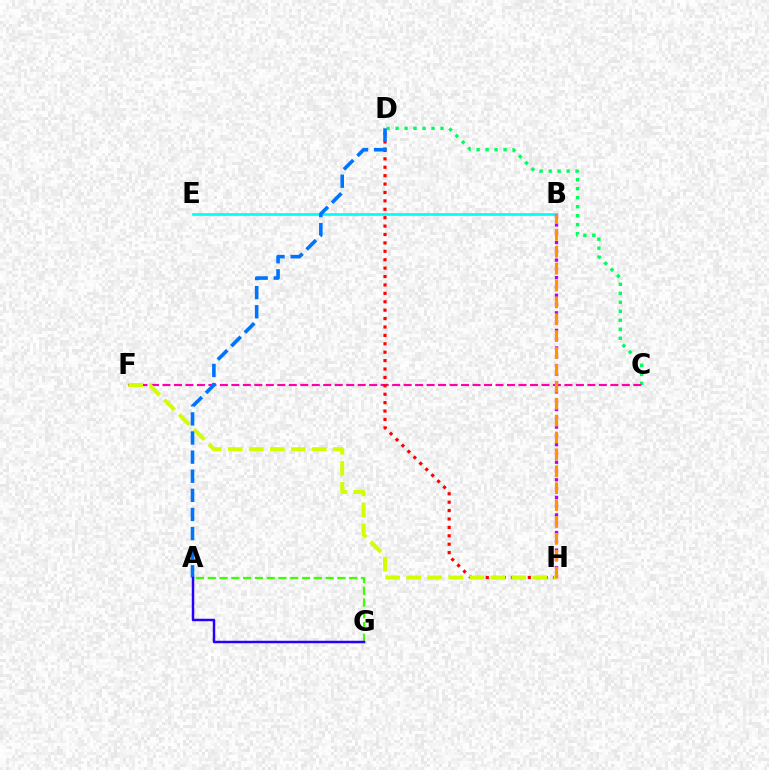{('C', 'D'): [{'color': '#00ff5c', 'line_style': 'dotted', 'thickness': 2.44}], ('C', 'F'): [{'color': '#ff00ac', 'line_style': 'dashed', 'thickness': 1.56}], ('D', 'H'): [{'color': '#ff0000', 'line_style': 'dotted', 'thickness': 2.28}], ('B', 'E'): [{'color': '#00fff6', 'line_style': 'solid', 'thickness': 1.95}], ('B', 'H'): [{'color': '#b900ff', 'line_style': 'dotted', 'thickness': 2.39}, {'color': '#ff9400', 'line_style': 'dashed', 'thickness': 2.29}], ('F', 'H'): [{'color': '#d1ff00', 'line_style': 'dashed', 'thickness': 2.86}], ('A', 'G'): [{'color': '#3dff00', 'line_style': 'dashed', 'thickness': 1.6}, {'color': '#2500ff', 'line_style': 'solid', 'thickness': 1.78}], ('A', 'D'): [{'color': '#0074ff', 'line_style': 'dashed', 'thickness': 2.6}]}